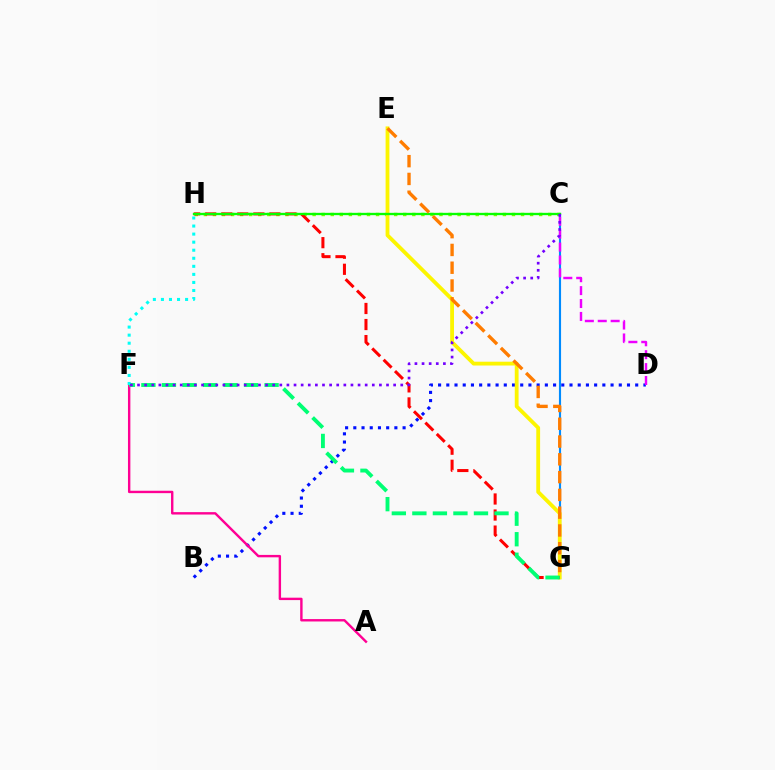{('C', 'H'): [{'color': '#84ff00', 'line_style': 'dotted', 'thickness': 2.46}, {'color': '#08ff00', 'line_style': 'solid', 'thickness': 1.68}], ('C', 'G'): [{'color': '#008cff', 'line_style': 'solid', 'thickness': 1.54}], ('B', 'D'): [{'color': '#0010ff', 'line_style': 'dotted', 'thickness': 2.23}], ('E', 'G'): [{'color': '#fcf500', 'line_style': 'solid', 'thickness': 2.74}, {'color': '#ff7c00', 'line_style': 'dashed', 'thickness': 2.42}], ('C', 'D'): [{'color': '#ee00ff', 'line_style': 'dashed', 'thickness': 1.75}], ('G', 'H'): [{'color': '#ff0000', 'line_style': 'dashed', 'thickness': 2.18}], ('A', 'F'): [{'color': '#ff0094', 'line_style': 'solid', 'thickness': 1.73}], ('F', 'G'): [{'color': '#00ff74', 'line_style': 'dashed', 'thickness': 2.79}], ('F', 'H'): [{'color': '#00fff6', 'line_style': 'dotted', 'thickness': 2.19}], ('C', 'F'): [{'color': '#7200ff', 'line_style': 'dotted', 'thickness': 1.93}]}